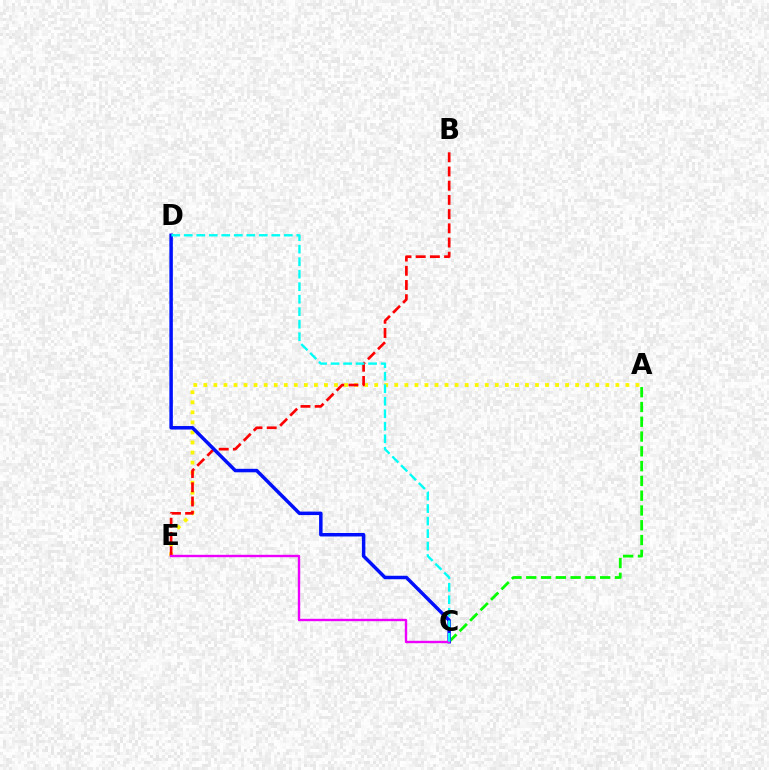{('A', 'C'): [{'color': '#08ff00', 'line_style': 'dashed', 'thickness': 2.01}], ('A', 'E'): [{'color': '#fcf500', 'line_style': 'dotted', 'thickness': 2.73}], ('B', 'E'): [{'color': '#ff0000', 'line_style': 'dashed', 'thickness': 1.93}], ('C', 'D'): [{'color': '#0010ff', 'line_style': 'solid', 'thickness': 2.51}, {'color': '#00fff6', 'line_style': 'dashed', 'thickness': 1.7}], ('C', 'E'): [{'color': '#ee00ff', 'line_style': 'solid', 'thickness': 1.71}]}